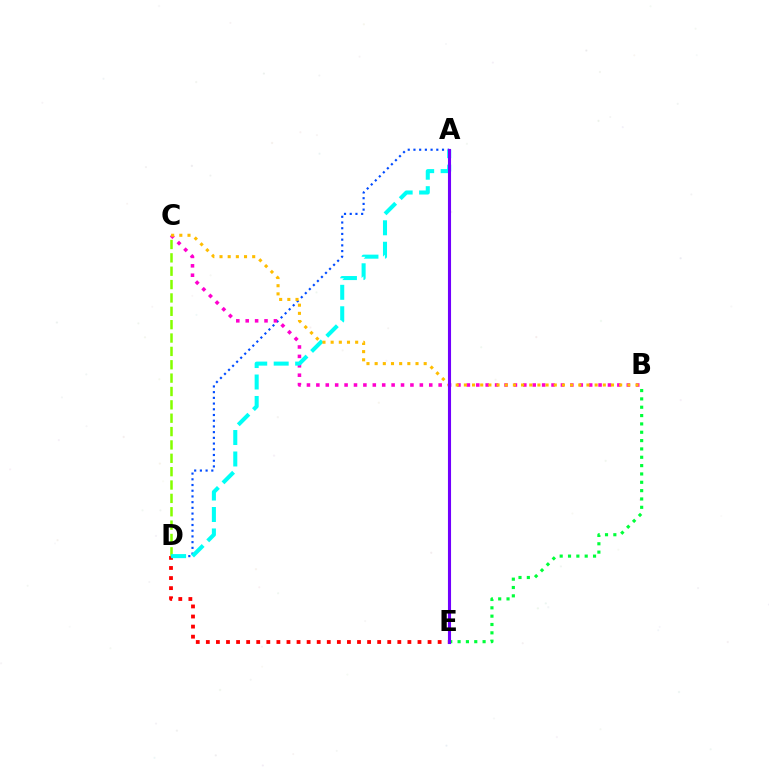{('D', 'E'): [{'color': '#ff0000', 'line_style': 'dotted', 'thickness': 2.74}], ('C', 'D'): [{'color': '#84ff00', 'line_style': 'dashed', 'thickness': 1.82}], ('A', 'D'): [{'color': '#004bff', 'line_style': 'dotted', 'thickness': 1.55}, {'color': '#00fff6', 'line_style': 'dashed', 'thickness': 2.92}], ('B', 'C'): [{'color': '#ff00cf', 'line_style': 'dotted', 'thickness': 2.56}, {'color': '#ffbd00', 'line_style': 'dotted', 'thickness': 2.22}], ('B', 'E'): [{'color': '#00ff39', 'line_style': 'dotted', 'thickness': 2.27}], ('A', 'E'): [{'color': '#7200ff', 'line_style': 'solid', 'thickness': 2.23}]}